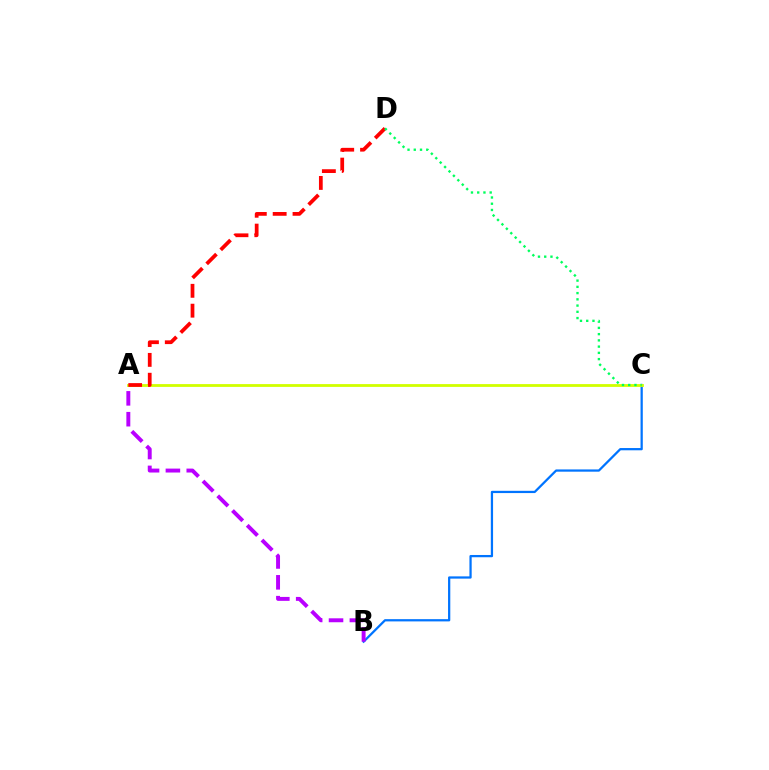{('B', 'C'): [{'color': '#0074ff', 'line_style': 'solid', 'thickness': 1.62}], ('A', 'C'): [{'color': '#d1ff00', 'line_style': 'solid', 'thickness': 2.02}], ('A', 'B'): [{'color': '#b900ff', 'line_style': 'dashed', 'thickness': 2.83}], ('A', 'D'): [{'color': '#ff0000', 'line_style': 'dashed', 'thickness': 2.7}], ('C', 'D'): [{'color': '#00ff5c', 'line_style': 'dotted', 'thickness': 1.7}]}